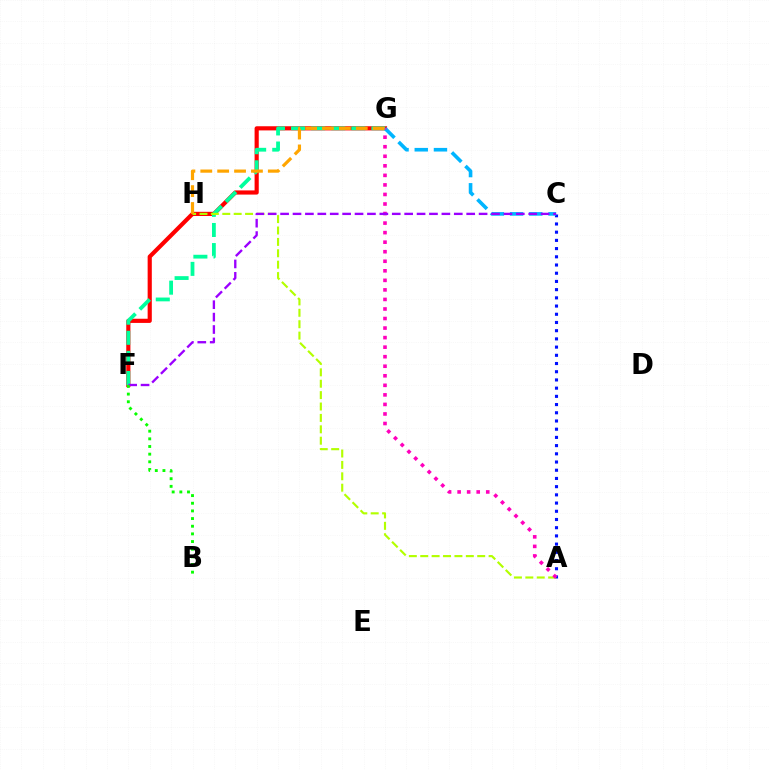{('F', 'G'): [{'color': '#ff0000', 'line_style': 'solid', 'thickness': 3.0}, {'color': '#00ff9d', 'line_style': 'dashed', 'thickness': 2.73}], ('A', 'C'): [{'color': '#0010ff', 'line_style': 'dotted', 'thickness': 2.23}], ('A', 'H'): [{'color': '#b3ff00', 'line_style': 'dashed', 'thickness': 1.55}], ('C', 'G'): [{'color': '#00b5ff', 'line_style': 'dashed', 'thickness': 2.61}], ('A', 'G'): [{'color': '#ff00bd', 'line_style': 'dotted', 'thickness': 2.59}], ('C', 'F'): [{'color': '#9b00ff', 'line_style': 'dashed', 'thickness': 1.69}], ('B', 'F'): [{'color': '#08ff00', 'line_style': 'dotted', 'thickness': 2.08}], ('G', 'H'): [{'color': '#ffa500', 'line_style': 'dashed', 'thickness': 2.29}]}